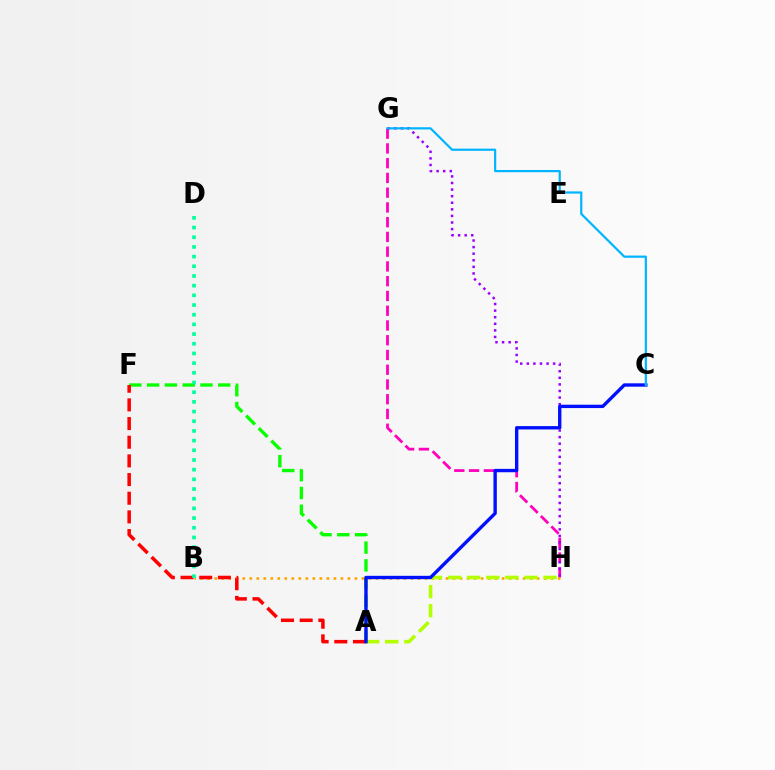{('G', 'H'): [{'color': '#ff00bd', 'line_style': 'dashed', 'thickness': 2.0}, {'color': '#9b00ff', 'line_style': 'dotted', 'thickness': 1.79}], ('B', 'H'): [{'color': '#ffa500', 'line_style': 'dotted', 'thickness': 1.9}], ('A', 'H'): [{'color': '#b3ff00', 'line_style': 'dashed', 'thickness': 2.59}], ('A', 'F'): [{'color': '#08ff00', 'line_style': 'dashed', 'thickness': 2.41}, {'color': '#ff0000', 'line_style': 'dashed', 'thickness': 2.54}], ('A', 'C'): [{'color': '#0010ff', 'line_style': 'solid', 'thickness': 2.42}], ('C', 'G'): [{'color': '#00b5ff', 'line_style': 'solid', 'thickness': 1.59}], ('B', 'D'): [{'color': '#00ff9d', 'line_style': 'dotted', 'thickness': 2.63}]}